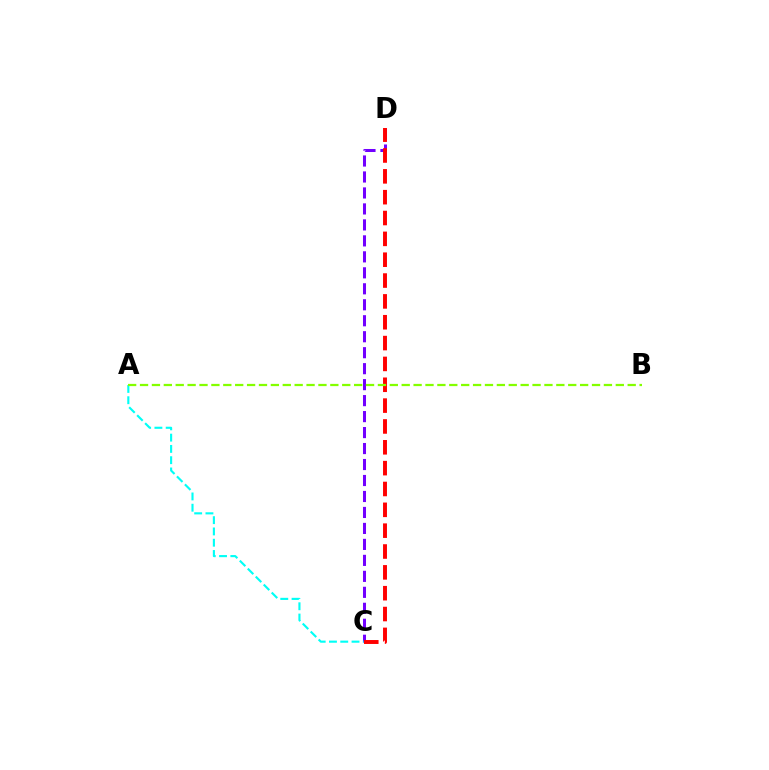{('C', 'D'): [{'color': '#7200ff', 'line_style': 'dashed', 'thickness': 2.17}, {'color': '#ff0000', 'line_style': 'dashed', 'thickness': 2.83}], ('A', 'C'): [{'color': '#00fff6', 'line_style': 'dashed', 'thickness': 1.53}], ('A', 'B'): [{'color': '#84ff00', 'line_style': 'dashed', 'thickness': 1.62}]}